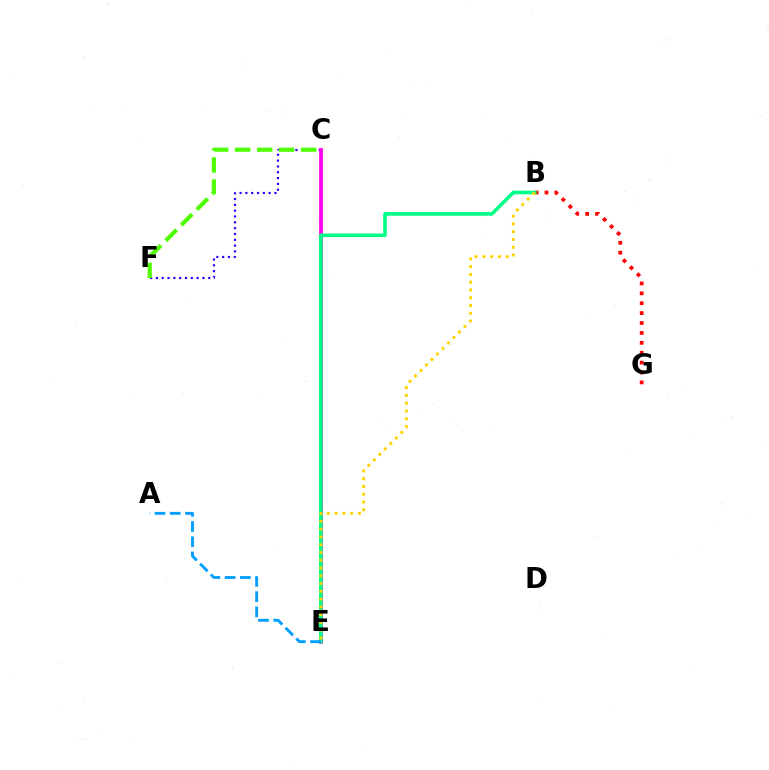{('C', 'F'): [{'color': '#3700ff', 'line_style': 'dotted', 'thickness': 1.58}, {'color': '#4fff00', 'line_style': 'dashed', 'thickness': 2.99}], ('C', 'E'): [{'color': '#ff00ed', 'line_style': 'solid', 'thickness': 2.71}], ('B', 'G'): [{'color': '#ff0000', 'line_style': 'dotted', 'thickness': 2.69}], ('B', 'E'): [{'color': '#00ff86', 'line_style': 'solid', 'thickness': 2.6}, {'color': '#ffd500', 'line_style': 'dotted', 'thickness': 2.11}], ('A', 'E'): [{'color': '#009eff', 'line_style': 'dashed', 'thickness': 2.07}]}